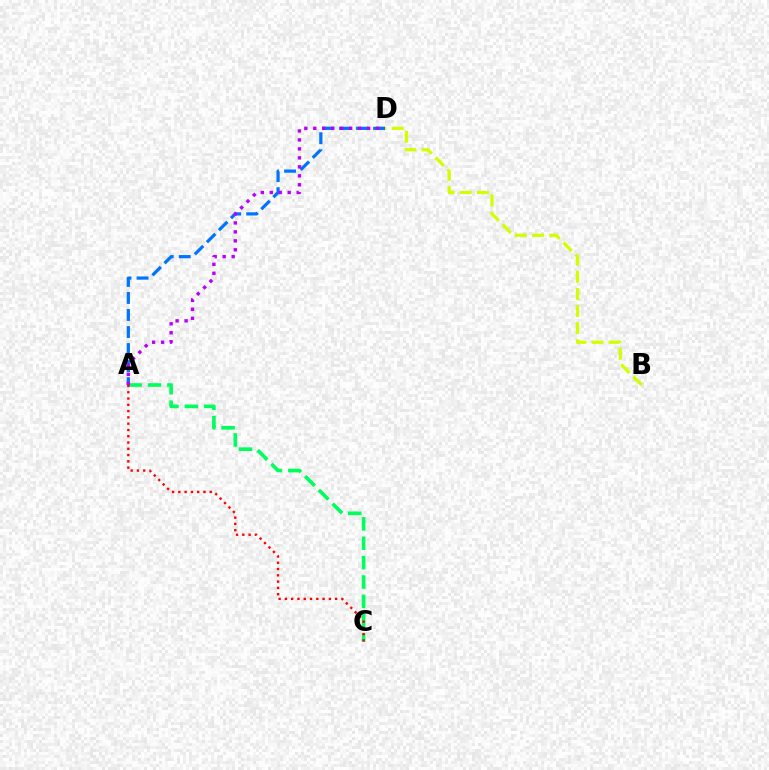{('A', 'D'): [{'color': '#0074ff', 'line_style': 'dashed', 'thickness': 2.31}, {'color': '#b900ff', 'line_style': 'dotted', 'thickness': 2.44}], ('A', 'C'): [{'color': '#00ff5c', 'line_style': 'dashed', 'thickness': 2.64}, {'color': '#ff0000', 'line_style': 'dotted', 'thickness': 1.71}], ('B', 'D'): [{'color': '#d1ff00', 'line_style': 'dashed', 'thickness': 2.32}]}